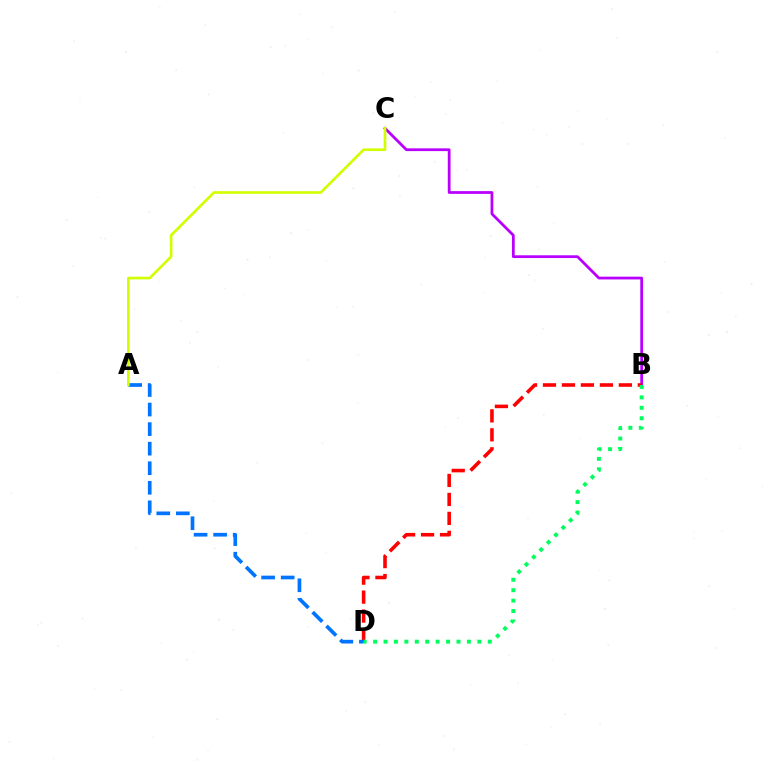{('B', 'C'): [{'color': '#b900ff', 'line_style': 'solid', 'thickness': 1.99}], ('B', 'D'): [{'color': '#ff0000', 'line_style': 'dashed', 'thickness': 2.58}, {'color': '#00ff5c', 'line_style': 'dotted', 'thickness': 2.83}], ('A', 'D'): [{'color': '#0074ff', 'line_style': 'dashed', 'thickness': 2.66}], ('A', 'C'): [{'color': '#d1ff00', 'line_style': 'solid', 'thickness': 1.91}]}